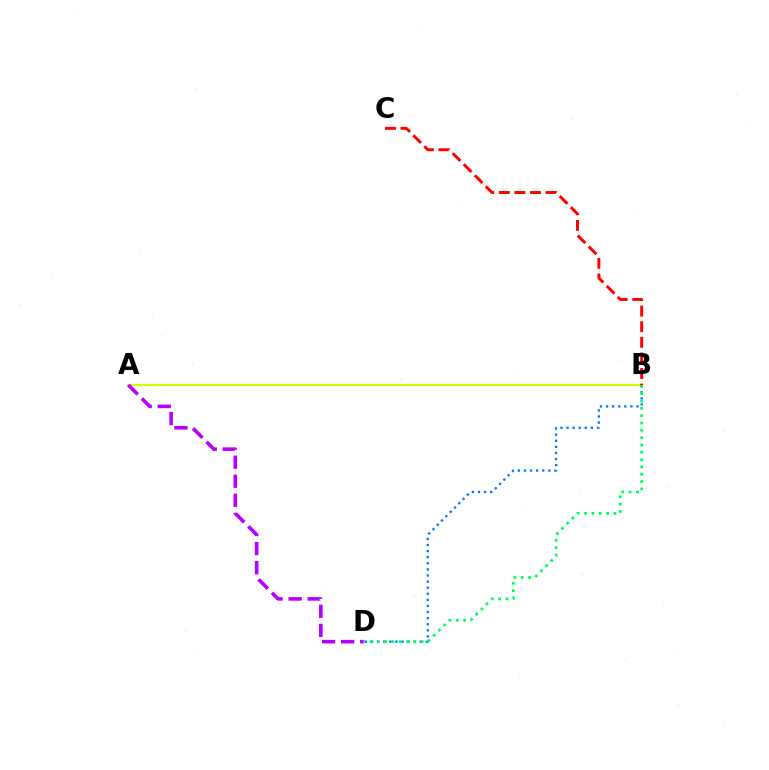{('A', 'B'): [{'color': '#d1ff00', 'line_style': 'solid', 'thickness': 1.6}], ('B', 'D'): [{'color': '#0074ff', 'line_style': 'dotted', 'thickness': 1.66}, {'color': '#00ff5c', 'line_style': 'dotted', 'thickness': 1.99}], ('B', 'C'): [{'color': '#ff0000', 'line_style': 'dashed', 'thickness': 2.12}], ('A', 'D'): [{'color': '#b900ff', 'line_style': 'dashed', 'thickness': 2.59}]}